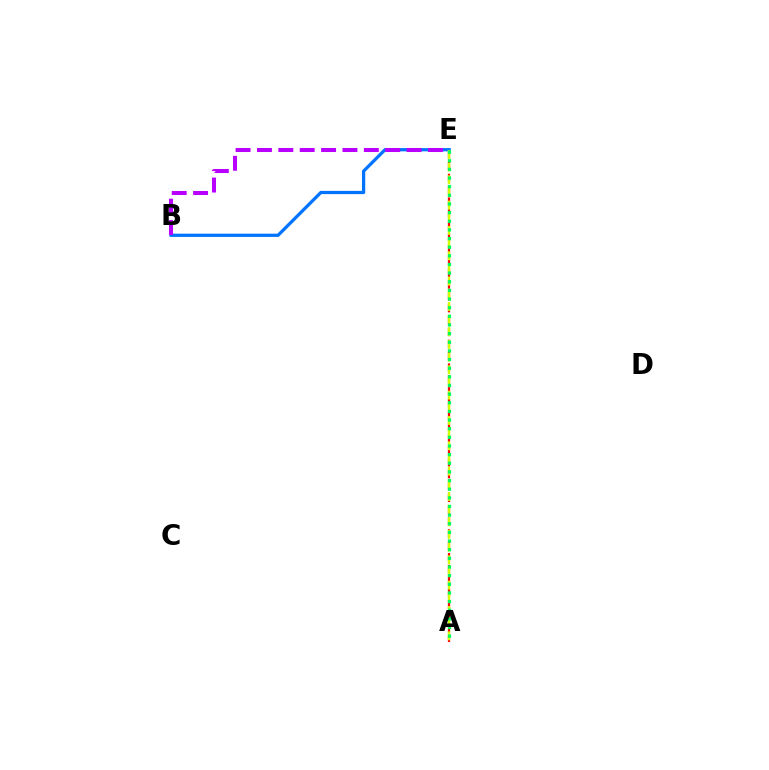{('A', 'E'): [{'color': '#ff0000', 'line_style': 'dashed', 'thickness': 1.61}, {'color': '#d1ff00', 'line_style': 'dashed', 'thickness': 1.72}, {'color': '#00ff5c', 'line_style': 'dotted', 'thickness': 2.35}], ('B', 'E'): [{'color': '#0074ff', 'line_style': 'solid', 'thickness': 2.34}, {'color': '#b900ff', 'line_style': 'dashed', 'thickness': 2.9}]}